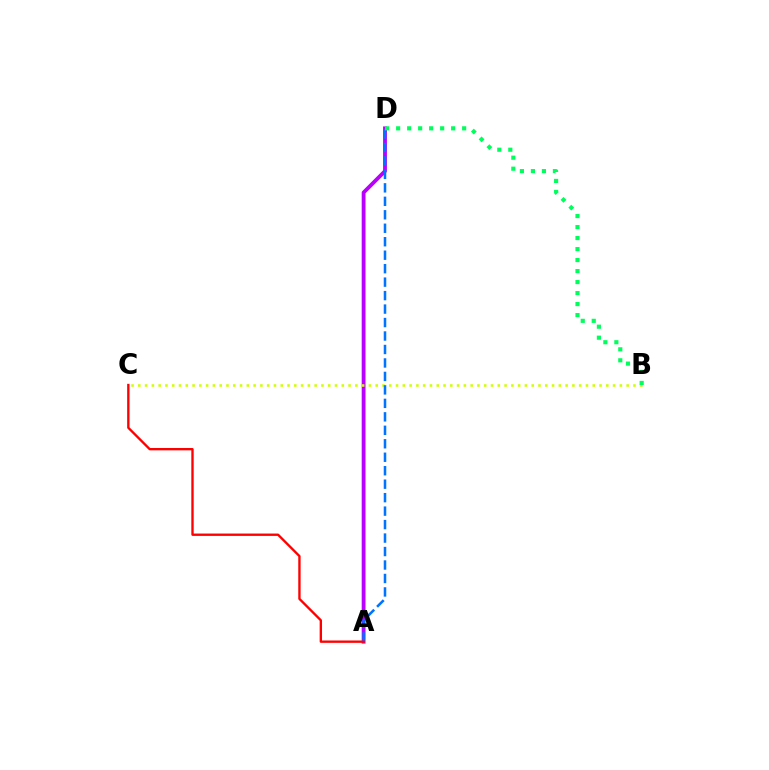{('A', 'D'): [{'color': '#b900ff', 'line_style': 'solid', 'thickness': 2.76}, {'color': '#0074ff', 'line_style': 'dashed', 'thickness': 1.83}], ('B', 'C'): [{'color': '#d1ff00', 'line_style': 'dotted', 'thickness': 1.84}], ('B', 'D'): [{'color': '#00ff5c', 'line_style': 'dotted', 'thickness': 2.99}], ('A', 'C'): [{'color': '#ff0000', 'line_style': 'solid', 'thickness': 1.7}]}